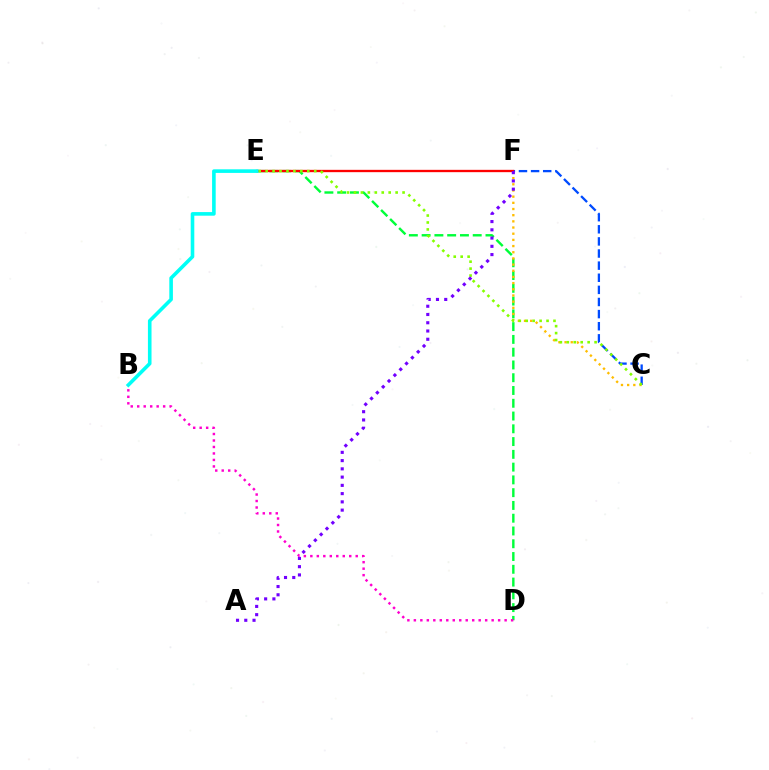{('D', 'E'): [{'color': '#00ff39', 'line_style': 'dashed', 'thickness': 1.74}], ('C', 'F'): [{'color': '#004bff', 'line_style': 'dashed', 'thickness': 1.65}, {'color': '#ffbd00', 'line_style': 'dotted', 'thickness': 1.68}], ('E', 'F'): [{'color': '#ff0000', 'line_style': 'solid', 'thickness': 1.68}], ('C', 'E'): [{'color': '#84ff00', 'line_style': 'dotted', 'thickness': 1.89}], ('B', 'E'): [{'color': '#00fff6', 'line_style': 'solid', 'thickness': 2.6}], ('A', 'F'): [{'color': '#7200ff', 'line_style': 'dotted', 'thickness': 2.24}], ('B', 'D'): [{'color': '#ff00cf', 'line_style': 'dotted', 'thickness': 1.76}]}